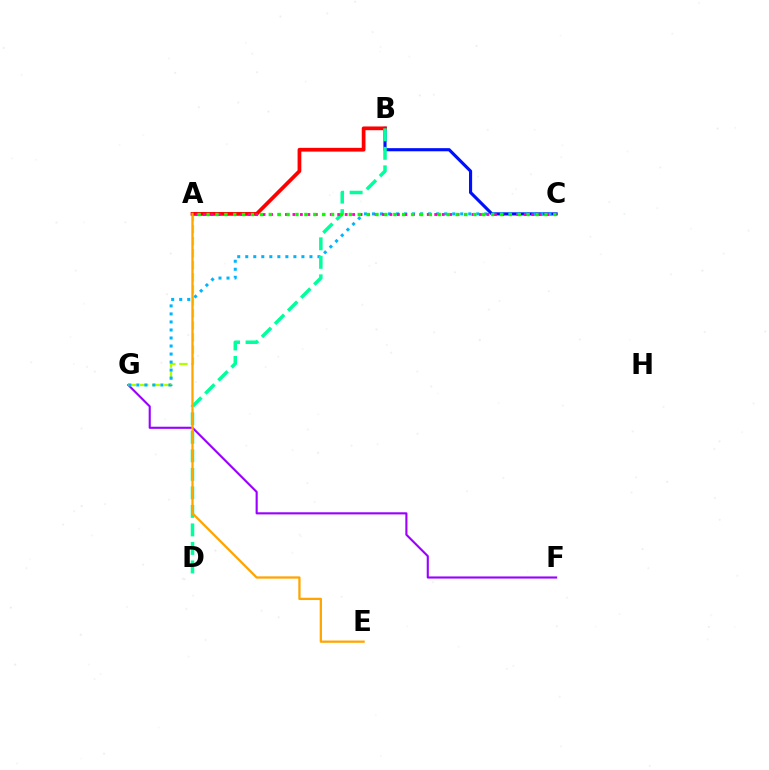{('B', 'C'): [{'color': '#0010ff', 'line_style': 'solid', 'thickness': 2.25}], ('F', 'G'): [{'color': '#9b00ff', 'line_style': 'solid', 'thickness': 1.52}], ('A', 'G'): [{'color': '#b3ff00', 'line_style': 'dashed', 'thickness': 1.64}], ('A', 'B'): [{'color': '#ff0000', 'line_style': 'solid', 'thickness': 2.69}], ('C', 'G'): [{'color': '#00b5ff', 'line_style': 'dotted', 'thickness': 2.18}], ('B', 'D'): [{'color': '#00ff9d', 'line_style': 'dashed', 'thickness': 2.52}], ('A', 'E'): [{'color': '#ffa500', 'line_style': 'solid', 'thickness': 1.64}], ('A', 'C'): [{'color': '#ff00bd', 'line_style': 'dotted', 'thickness': 2.03}, {'color': '#08ff00', 'line_style': 'dotted', 'thickness': 2.42}]}